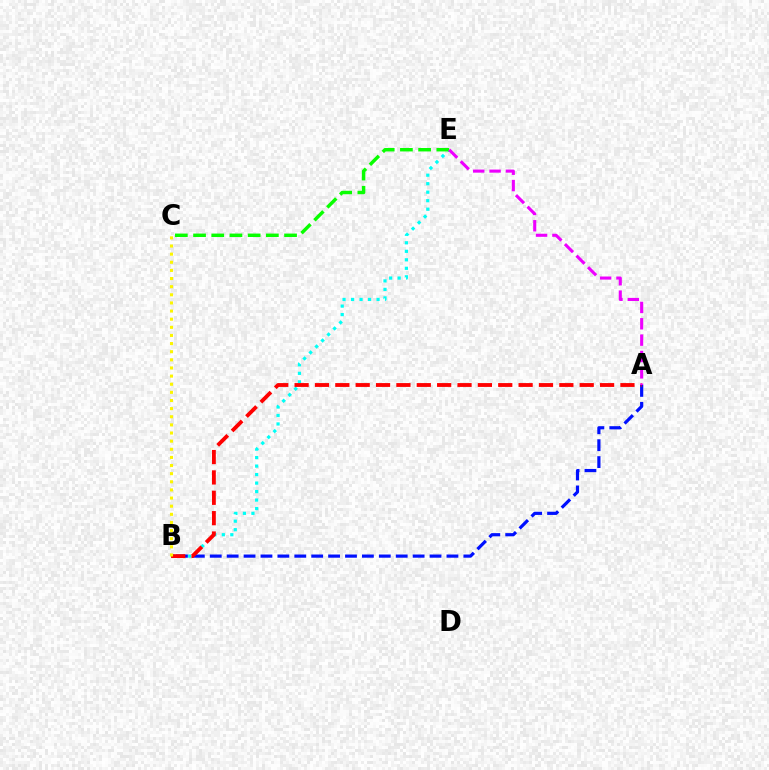{('A', 'B'): [{'color': '#0010ff', 'line_style': 'dashed', 'thickness': 2.3}, {'color': '#ff0000', 'line_style': 'dashed', 'thickness': 2.77}], ('B', 'E'): [{'color': '#00fff6', 'line_style': 'dotted', 'thickness': 2.31}], ('B', 'C'): [{'color': '#fcf500', 'line_style': 'dotted', 'thickness': 2.21}], ('C', 'E'): [{'color': '#08ff00', 'line_style': 'dashed', 'thickness': 2.47}], ('A', 'E'): [{'color': '#ee00ff', 'line_style': 'dashed', 'thickness': 2.22}]}